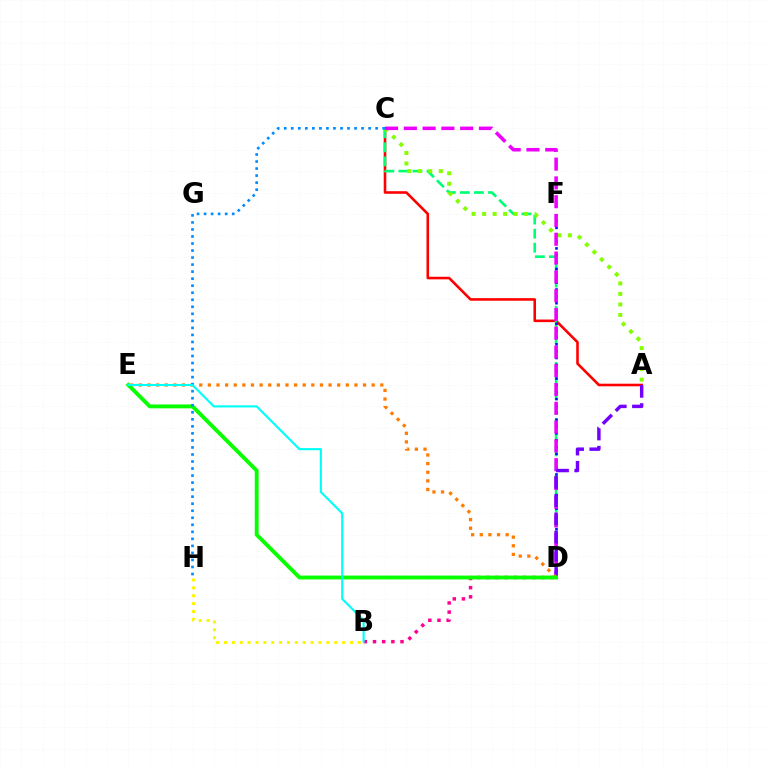{('A', 'C'): [{'color': '#ff0000', 'line_style': 'solid', 'thickness': 1.86}, {'color': '#84ff00', 'line_style': 'dotted', 'thickness': 2.85}], ('C', 'D'): [{'color': '#00ff74', 'line_style': 'dashed', 'thickness': 1.91}, {'color': '#ee00ff', 'line_style': 'dashed', 'thickness': 2.55}], ('D', 'F'): [{'color': '#0010ff', 'line_style': 'dotted', 'thickness': 1.86}], ('B', 'H'): [{'color': '#fcf500', 'line_style': 'dotted', 'thickness': 2.14}], ('B', 'D'): [{'color': '#ff0094', 'line_style': 'dotted', 'thickness': 2.49}], ('A', 'D'): [{'color': '#7200ff', 'line_style': 'dashed', 'thickness': 2.48}], ('D', 'E'): [{'color': '#ff7c00', 'line_style': 'dotted', 'thickness': 2.34}, {'color': '#08ff00', 'line_style': 'solid', 'thickness': 2.78}], ('C', 'H'): [{'color': '#008cff', 'line_style': 'dotted', 'thickness': 1.91}], ('B', 'E'): [{'color': '#00fff6', 'line_style': 'solid', 'thickness': 1.54}]}